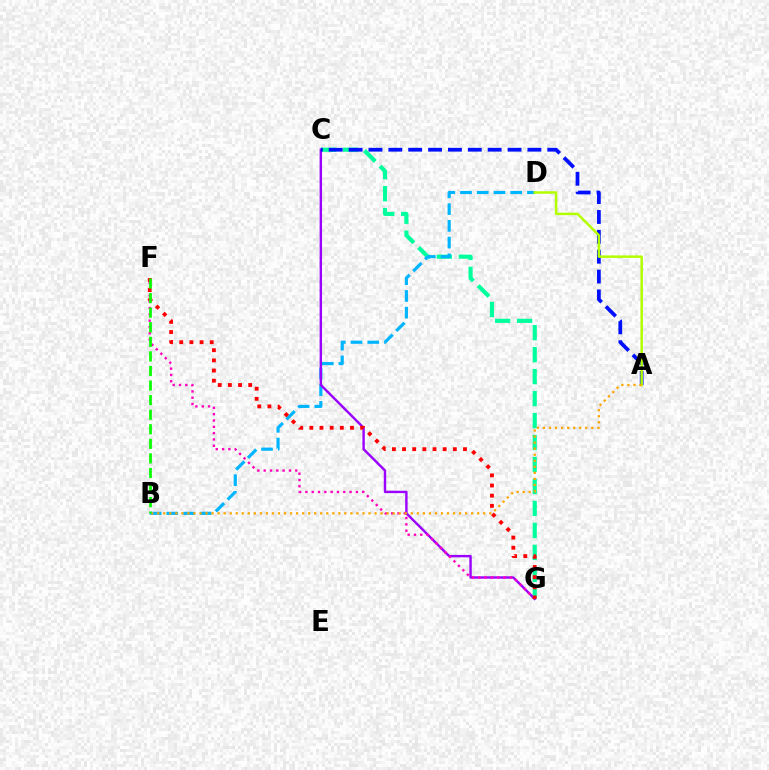{('C', 'G'): [{'color': '#00ff9d', 'line_style': 'dashed', 'thickness': 2.99}, {'color': '#9b00ff', 'line_style': 'solid', 'thickness': 1.73}], ('B', 'D'): [{'color': '#00b5ff', 'line_style': 'dashed', 'thickness': 2.27}], ('A', 'C'): [{'color': '#0010ff', 'line_style': 'dashed', 'thickness': 2.7}], ('F', 'G'): [{'color': '#ff00bd', 'line_style': 'dotted', 'thickness': 1.71}, {'color': '#ff0000', 'line_style': 'dotted', 'thickness': 2.76}], ('A', 'D'): [{'color': '#b3ff00', 'line_style': 'solid', 'thickness': 1.8}], ('A', 'B'): [{'color': '#ffa500', 'line_style': 'dotted', 'thickness': 1.64}], ('B', 'F'): [{'color': '#08ff00', 'line_style': 'dashed', 'thickness': 1.98}]}